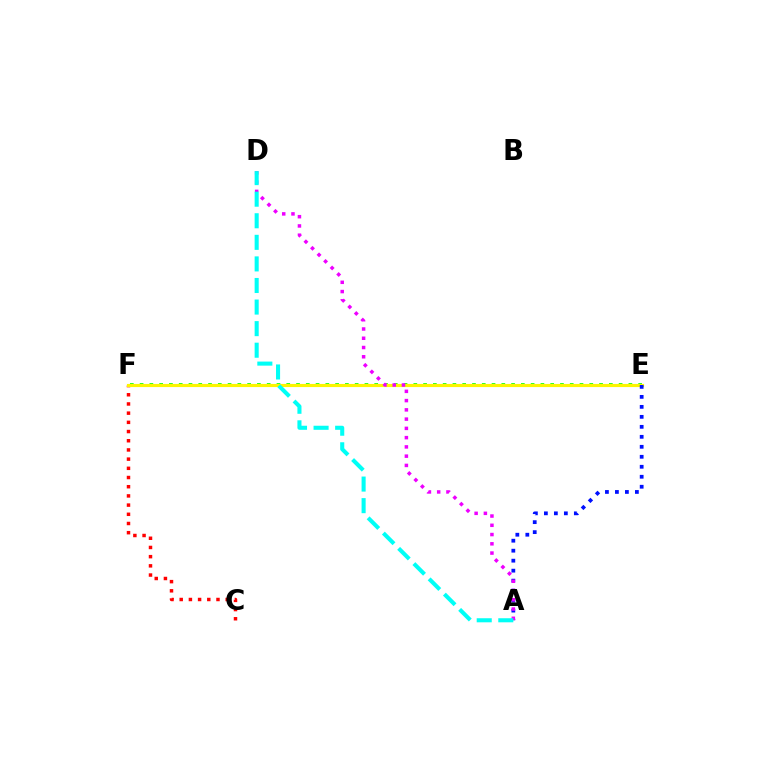{('C', 'F'): [{'color': '#ff0000', 'line_style': 'dotted', 'thickness': 2.5}], ('E', 'F'): [{'color': '#08ff00', 'line_style': 'dotted', 'thickness': 2.66}, {'color': '#fcf500', 'line_style': 'solid', 'thickness': 2.26}], ('A', 'E'): [{'color': '#0010ff', 'line_style': 'dotted', 'thickness': 2.71}], ('A', 'D'): [{'color': '#ee00ff', 'line_style': 'dotted', 'thickness': 2.52}, {'color': '#00fff6', 'line_style': 'dashed', 'thickness': 2.93}]}